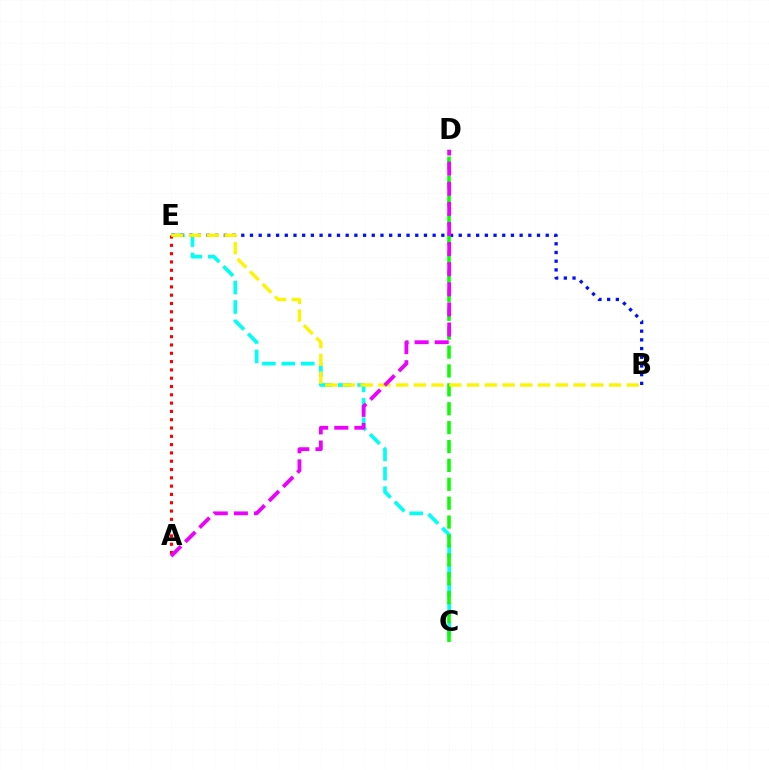{('C', 'E'): [{'color': '#00fff6', 'line_style': 'dashed', 'thickness': 2.64}], ('B', 'E'): [{'color': '#0010ff', 'line_style': 'dotted', 'thickness': 2.36}, {'color': '#fcf500', 'line_style': 'dashed', 'thickness': 2.41}], ('A', 'E'): [{'color': '#ff0000', 'line_style': 'dotted', 'thickness': 2.26}], ('C', 'D'): [{'color': '#08ff00', 'line_style': 'dashed', 'thickness': 2.57}], ('A', 'D'): [{'color': '#ee00ff', 'line_style': 'dashed', 'thickness': 2.73}]}